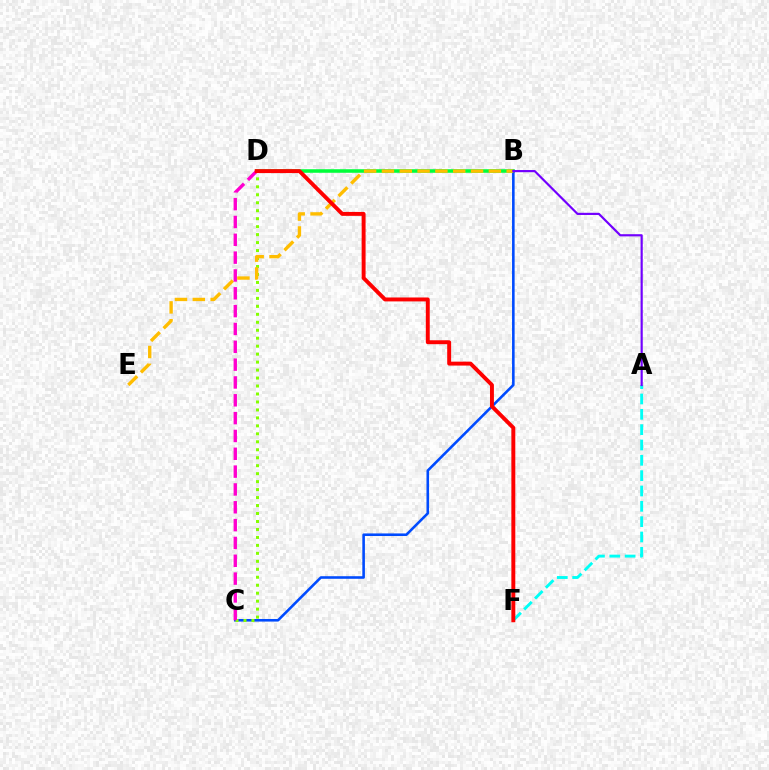{('A', 'F'): [{'color': '#00fff6', 'line_style': 'dashed', 'thickness': 2.08}], ('B', 'D'): [{'color': '#00ff39', 'line_style': 'solid', 'thickness': 2.55}], ('B', 'C'): [{'color': '#004bff', 'line_style': 'solid', 'thickness': 1.86}], ('C', 'D'): [{'color': '#84ff00', 'line_style': 'dotted', 'thickness': 2.16}, {'color': '#ff00cf', 'line_style': 'dashed', 'thickness': 2.42}], ('B', 'E'): [{'color': '#ffbd00', 'line_style': 'dashed', 'thickness': 2.42}], ('A', 'B'): [{'color': '#7200ff', 'line_style': 'solid', 'thickness': 1.57}], ('D', 'F'): [{'color': '#ff0000', 'line_style': 'solid', 'thickness': 2.82}]}